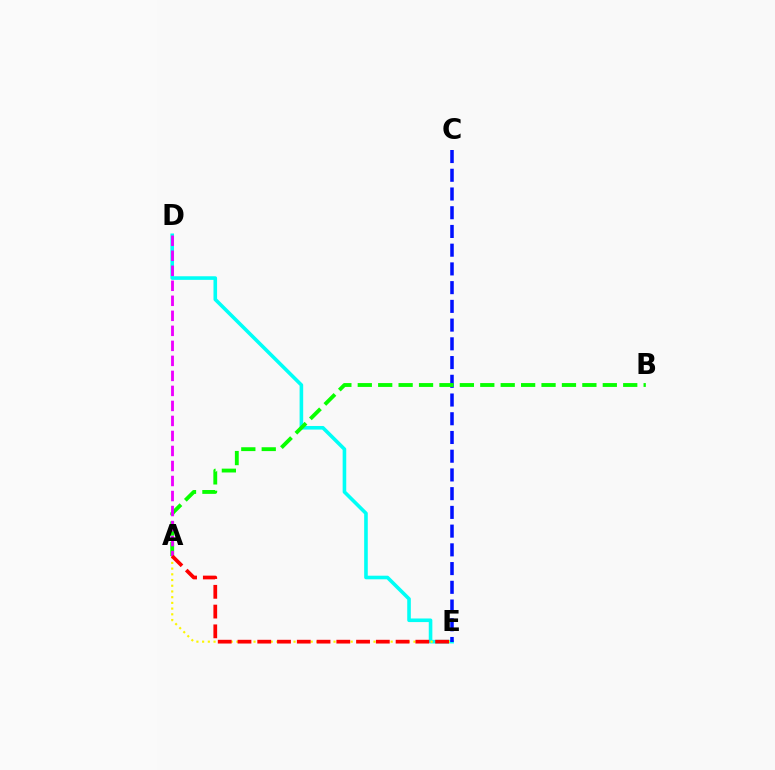{('D', 'E'): [{'color': '#00fff6', 'line_style': 'solid', 'thickness': 2.59}], ('C', 'E'): [{'color': '#0010ff', 'line_style': 'dashed', 'thickness': 2.54}], ('A', 'B'): [{'color': '#08ff00', 'line_style': 'dashed', 'thickness': 2.77}], ('A', 'E'): [{'color': '#fcf500', 'line_style': 'dotted', 'thickness': 1.55}, {'color': '#ff0000', 'line_style': 'dashed', 'thickness': 2.68}], ('A', 'D'): [{'color': '#ee00ff', 'line_style': 'dashed', 'thickness': 2.04}]}